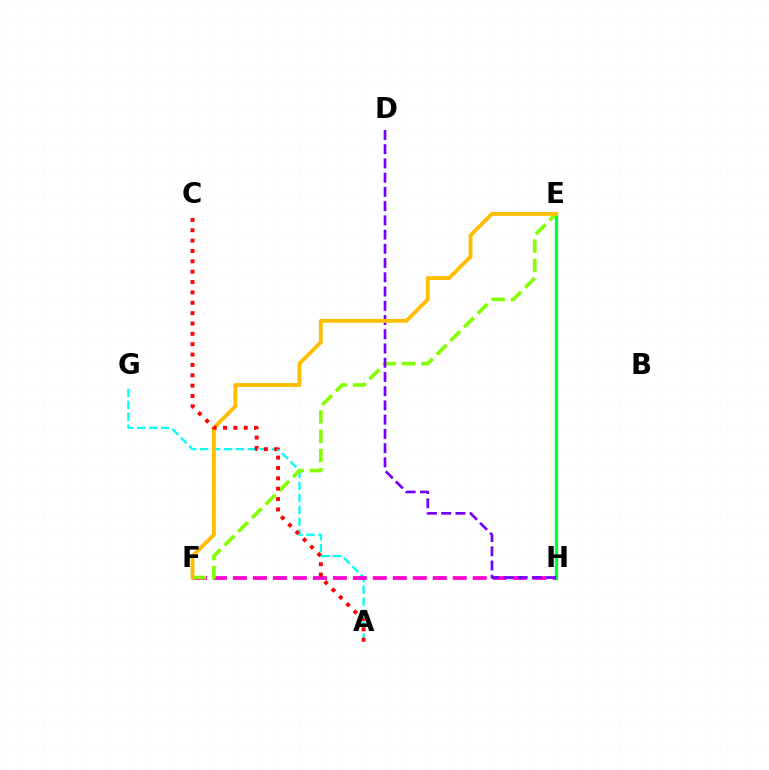{('E', 'H'): [{'color': '#004bff', 'line_style': 'solid', 'thickness': 1.85}, {'color': '#00ff39', 'line_style': 'solid', 'thickness': 2.38}], ('A', 'G'): [{'color': '#00fff6', 'line_style': 'dashed', 'thickness': 1.62}], ('F', 'H'): [{'color': '#ff00cf', 'line_style': 'dashed', 'thickness': 2.71}], ('E', 'F'): [{'color': '#84ff00', 'line_style': 'dashed', 'thickness': 2.63}, {'color': '#ffbd00', 'line_style': 'solid', 'thickness': 2.77}], ('D', 'H'): [{'color': '#7200ff', 'line_style': 'dashed', 'thickness': 1.93}], ('A', 'C'): [{'color': '#ff0000', 'line_style': 'dotted', 'thickness': 2.81}]}